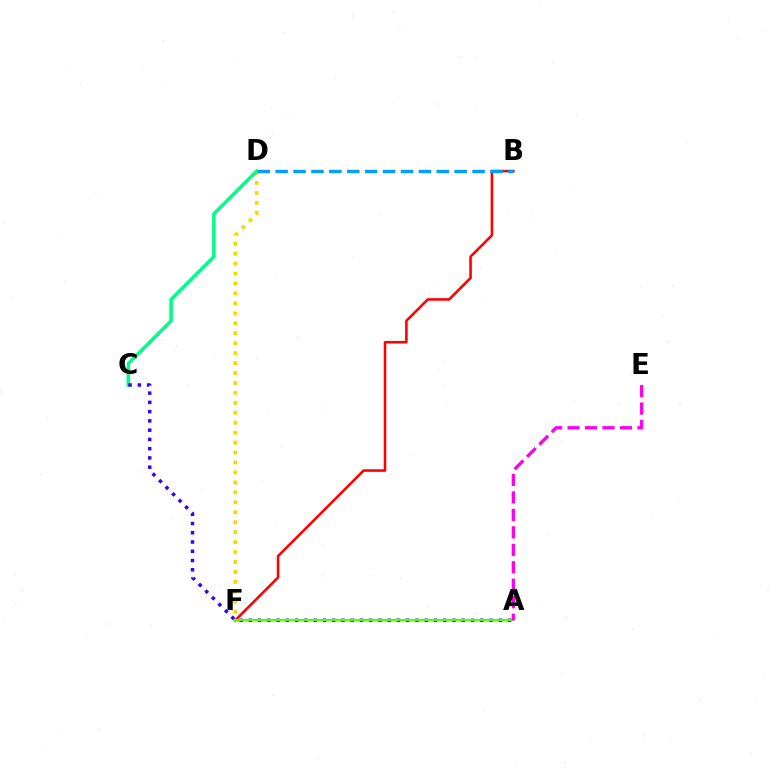{('B', 'F'): [{'color': '#ff0000', 'line_style': 'solid', 'thickness': 1.85}], ('D', 'F'): [{'color': '#ffd500', 'line_style': 'dotted', 'thickness': 2.7}], ('C', 'D'): [{'color': '#00ff86', 'line_style': 'solid', 'thickness': 2.56}], ('A', 'C'): [{'color': '#3700ff', 'line_style': 'dotted', 'thickness': 2.51}], ('B', 'D'): [{'color': '#009eff', 'line_style': 'dashed', 'thickness': 2.43}], ('A', 'F'): [{'color': '#4fff00', 'line_style': 'solid', 'thickness': 1.6}], ('A', 'E'): [{'color': '#ff00ed', 'line_style': 'dashed', 'thickness': 2.37}]}